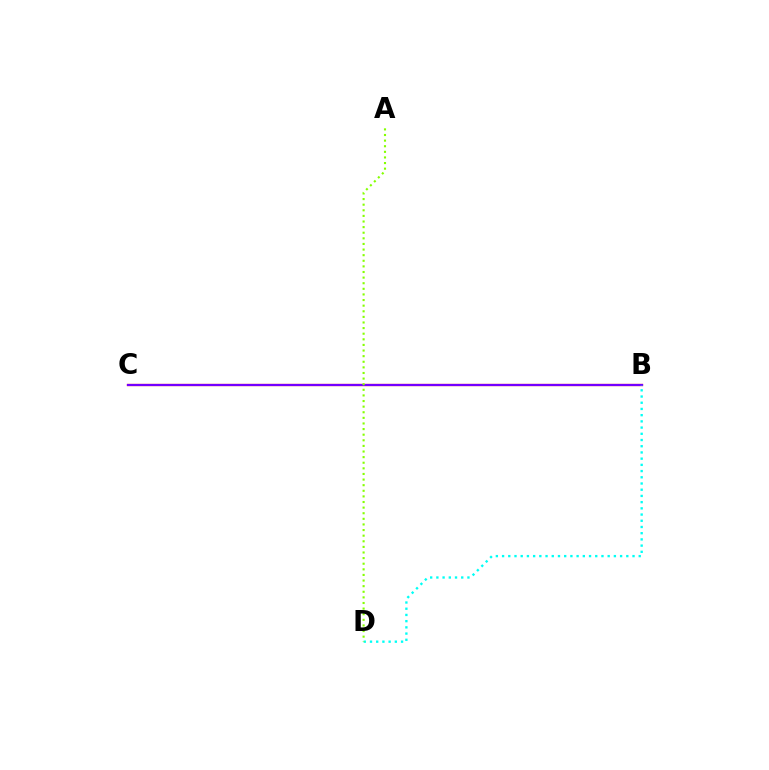{('B', 'C'): [{'color': '#ff0000', 'line_style': 'solid', 'thickness': 1.63}, {'color': '#7200ff', 'line_style': 'solid', 'thickness': 1.53}], ('B', 'D'): [{'color': '#00fff6', 'line_style': 'dotted', 'thickness': 1.69}], ('A', 'D'): [{'color': '#84ff00', 'line_style': 'dotted', 'thickness': 1.52}]}